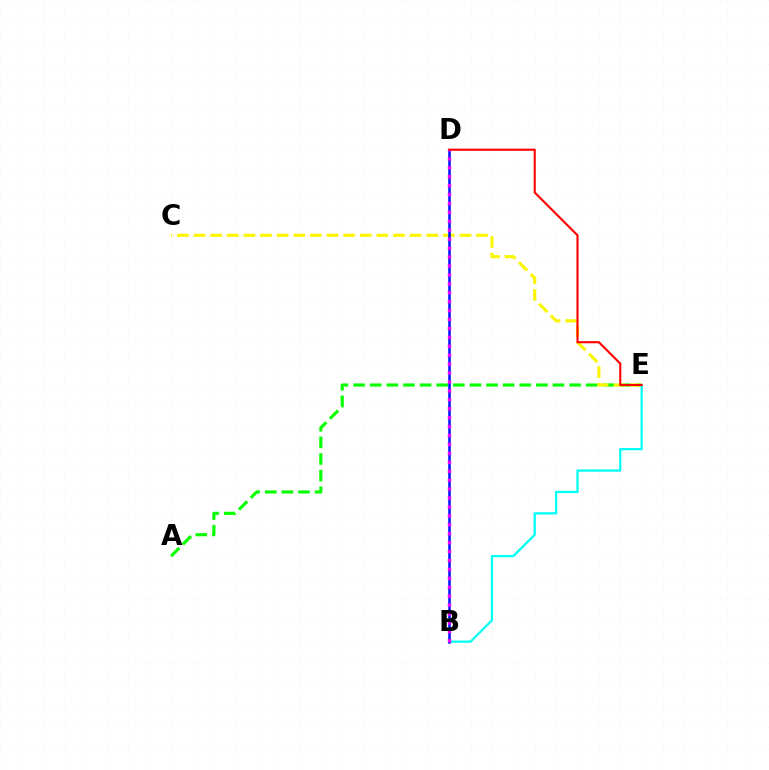{('A', 'E'): [{'color': '#08ff00', 'line_style': 'dashed', 'thickness': 2.26}], ('C', 'E'): [{'color': '#fcf500', 'line_style': 'dashed', 'thickness': 2.26}], ('B', 'E'): [{'color': '#00fff6', 'line_style': 'solid', 'thickness': 1.62}], ('B', 'D'): [{'color': '#0010ff', 'line_style': 'solid', 'thickness': 1.81}, {'color': '#ee00ff', 'line_style': 'dotted', 'thickness': 2.42}], ('D', 'E'): [{'color': '#ff0000', 'line_style': 'solid', 'thickness': 1.53}]}